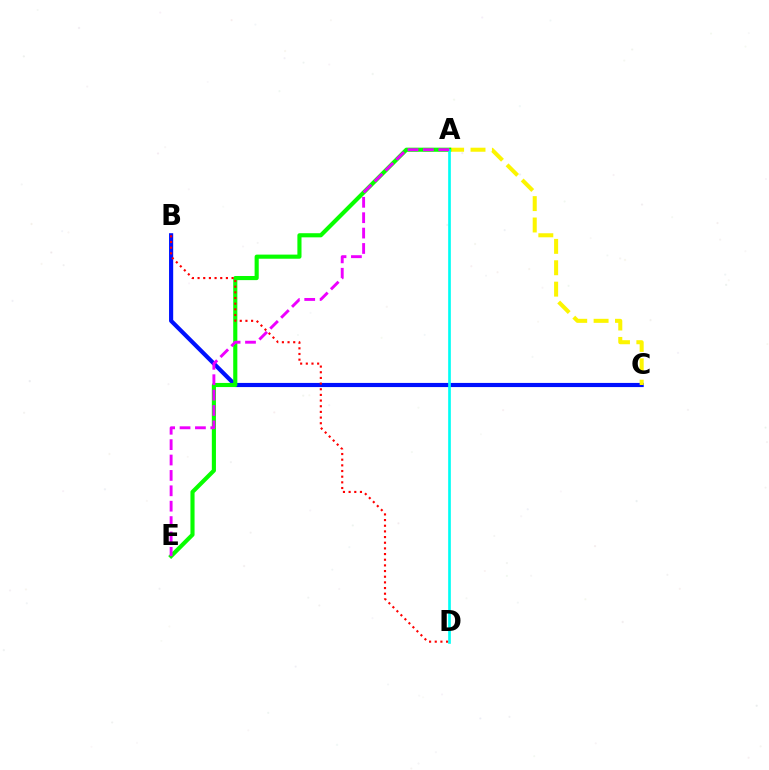{('B', 'C'): [{'color': '#0010ff', 'line_style': 'solid', 'thickness': 2.98}], ('A', 'C'): [{'color': '#fcf500', 'line_style': 'dashed', 'thickness': 2.9}], ('A', 'E'): [{'color': '#08ff00', 'line_style': 'solid', 'thickness': 2.97}, {'color': '#ee00ff', 'line_style': 'dashed', 'thickness': 2.09}], ('A', 'D'): [{'color': '#00fff6', 'line_style': 'solid', 'thickness': 1.92}], ('B', 'D'): [{'color': '#ff0000', 'line_style': 'dotted', 'thickness': 1.54}]}